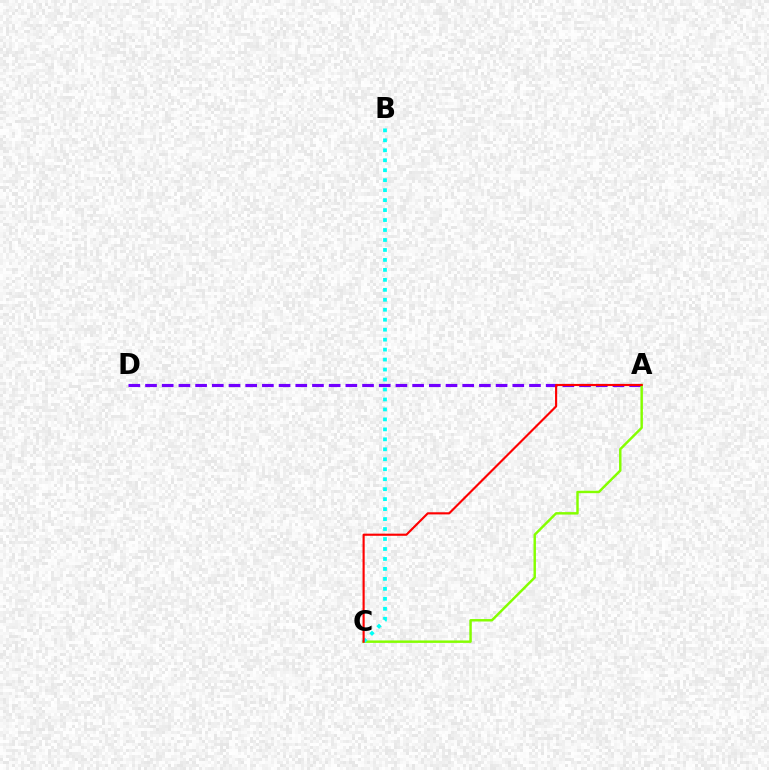{('A', 'D'): [{'color': '#7200ff', 'line_style': 'dashed', 'thickness': 2.27}], ('A', 'C'): [{'color': '#84ff00', 'line_style': 'solid', 'thickness': 1.76}, {'color': '#ff0000', 'line_style': 'solid', 'thickness': 1.54}], ('B', 'C'): [{'color': '#00fff6', 'line_style': 'dotted', 'thickness': 2.71}]}